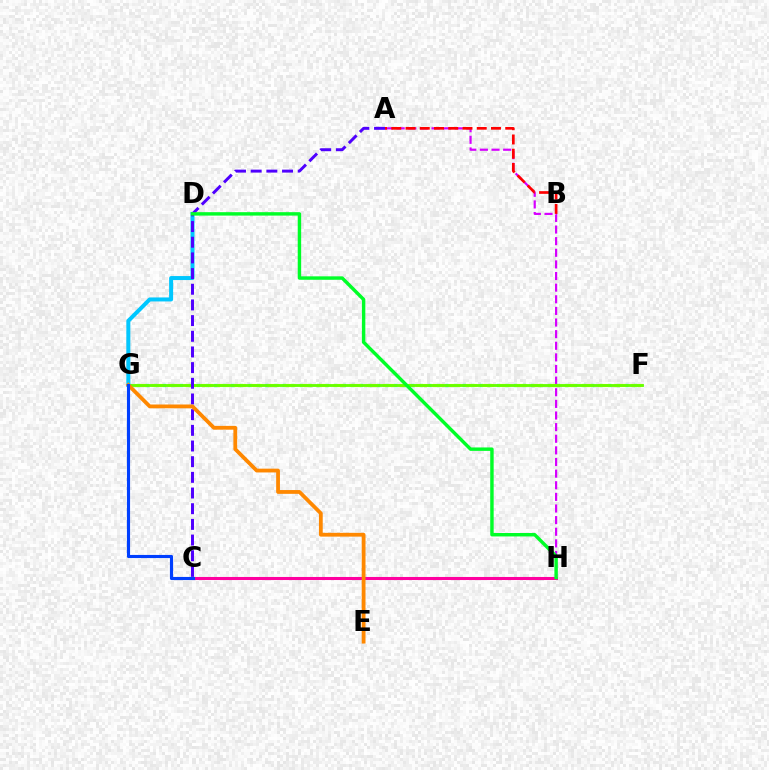{('A', 'H'): [{'color': '#d600ff', 'line_style': 'dashed', 'thickness': 1.58}], ('F', 'G'): [{'color': '#00ffaf', 'line_style': 'dotted', 'thickness': 2.33}, {'color': '#eeff00', 'line_style': 'dashed', 'thickness': 2.25}, {'color': '#66ff00', 'line_style': 'solid', 'thickness': 2.05}], ('A', 'B'): [{'color': '#ff0000', 'line_style': 'dashed', 'thickness': 1.93}], ('C', 'H'): [{'color': '#ff00a0', 'line_style': 'solid', 'thickness': 2.21}], ('D', 'G'): [{'color': '#00c7ff', 'line_style': 'solid', 'thickness': 2.88}], ('A', 'C'): [{'color': '#4f00ff', 'line_style': 'dashed', 'thickness': 2.13}], ('D', 'H'): [{'color': '#00ff27', 'line_style': 'solid', 'thickness': 2.47}], ('E', 'G'): [{'color': '#ff8800', 'line_style': 'solid', 'thickness': 2.73}], ('C', 'G'): [{'color': '#003fff', 'line_style': 'solid', 'thickness': 2.26}]}